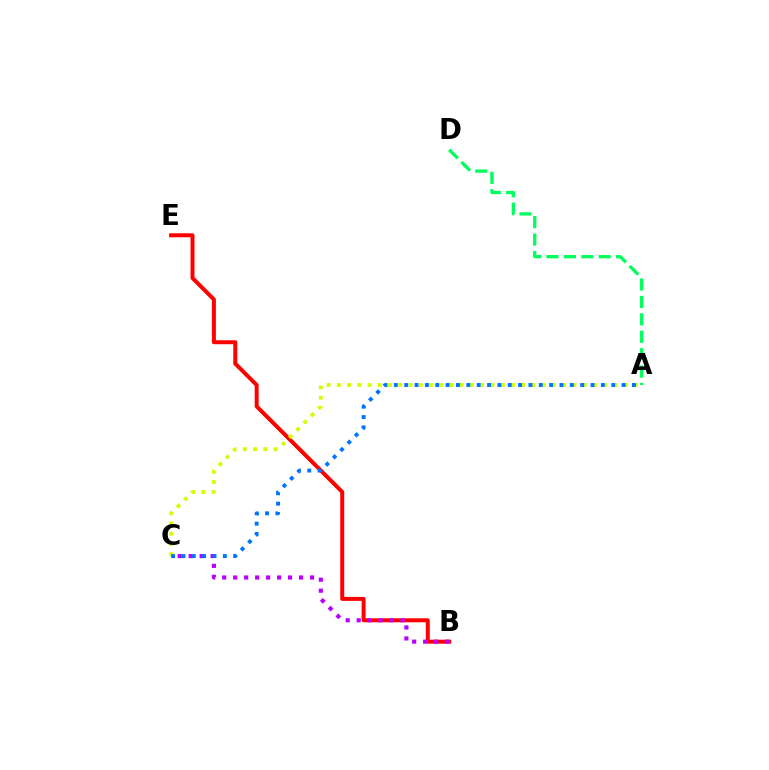{('B', 'E'): [{'color': '#ff0000', 'line_style': 'solid', 'thickness': 2.87}], ('B', 'C'): [{'color': '#b900ff', 'line_style': 'dotted', 'thickness': 2.98}], ('A', 'C'): [{'color': '#d1ff00', 'line_style': 'dotted', 'thickness': 2.78}, {'color': '#0074ff', 'line_style': 'dotted', 'thickness': 2.81}], ('A', 'D'): [{'color': '#00ff5c', 'line_style': 'dashed', 'thickness': 2.37}]}